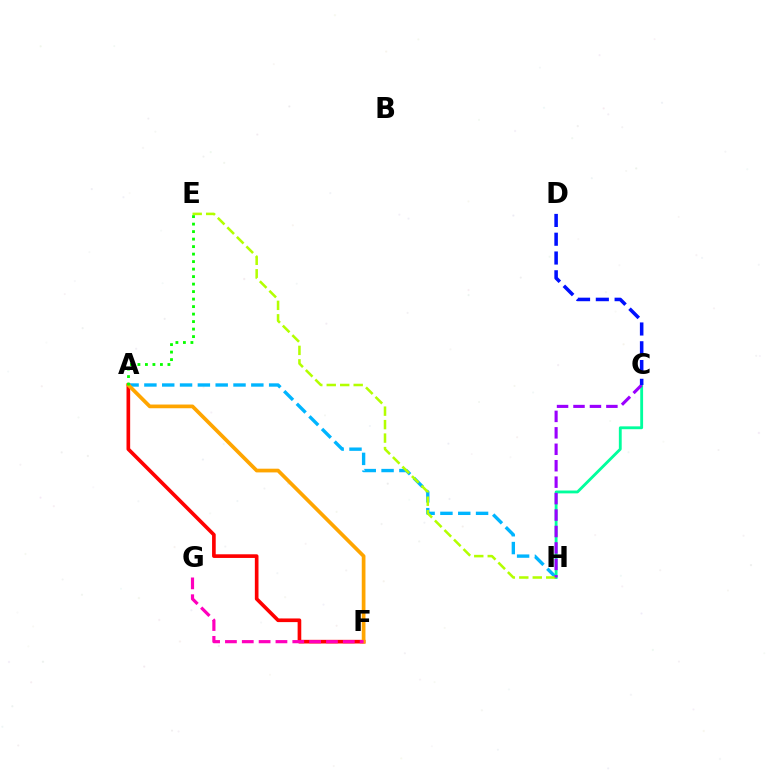{('A', 'H'): [{'color': '#00b5ff', 'line_style': 'dashed', 'thickness': 2.42}], ('A', 'F'): [{'color': '#ff0000', 'line_style': 'solid', 'thickness': 2.63}, {'color': '#ffa500', 'line_style': 'solid', 'thickness': 2.67}], ('C', 'H'): [{'color': '#00ff9d', 'line_style': 'solid', 'thickness': 2.05}, {'color': '#9b00ff', 'line_style': 'dashed', 'thickness': 2.23}], ('E', 'H'): [{'color': '#b3ff00', 'line_style': 'dashed', 'thickness': 1.83}], ('C', 'D'): [{'color': '#0010ff', 'line_style': 'dashed', 'thickness': 2.55}], ('A', 'E'): [{'color': '#08ff00', 'line_style': 'dotted', 'thickness': 2.04}], ('F', 'G'): [{'color': '#ff00bd', 'line_style': 'dashed', 'thickness': 2.29}]}